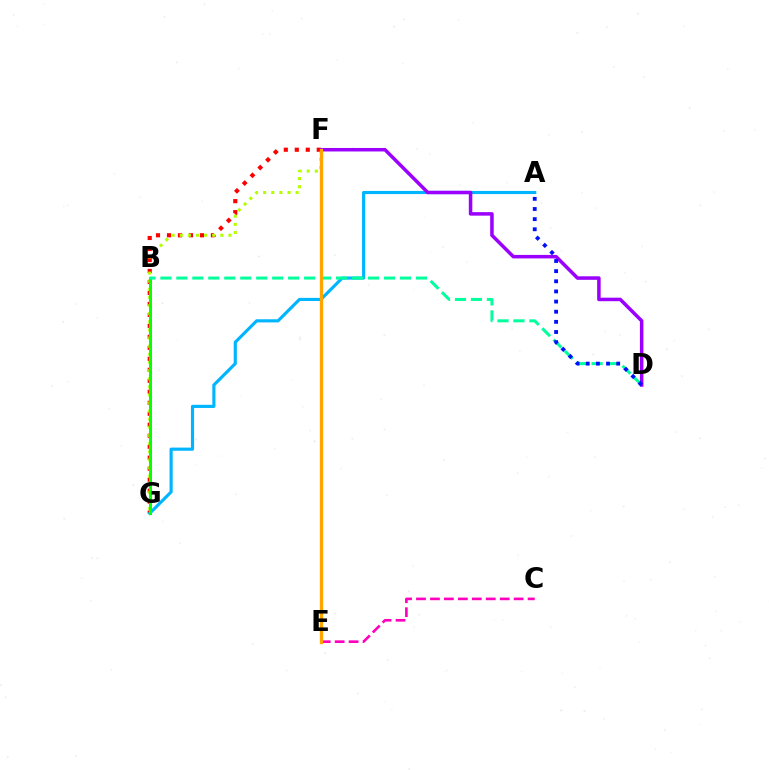{('F', 'G'): [{'color': '#ff0000', 'line_style': 'dotted', 'thickness': 2.98}, {'color': '#b3ff00', 'line_style': 'dotted', 'thickness': 2.21}], ('C', 'E'): [{'color': '#ff00bd', 'line_style': 'dashed', 'thickness': 1.89}], ('A', 'G'): [{'color': '#00b5ff', 'line_style': 'solid', 'thickness': 2.26}], ('B', 'G'): [{'color': '#08ff00', 'line_style': 'solid', 'thickness': 2.17}], ('B', 'D'): [{'color': '#00ff9d', 'line_style': 'dashed', 'thickness': 2.17}], ('D', 'F'): [{'color': '#9b00ff', 'line_style': 'solid', 'thickness': 2.53}], ('E', 'F'): [{'color': '#ffa500', 'line_style': 'solid', 'thickness': 2.39}], ('A', 'D'): [{'color': '#0010ff', 'line_style': 'dotted', 'thickness': 2.76}]}